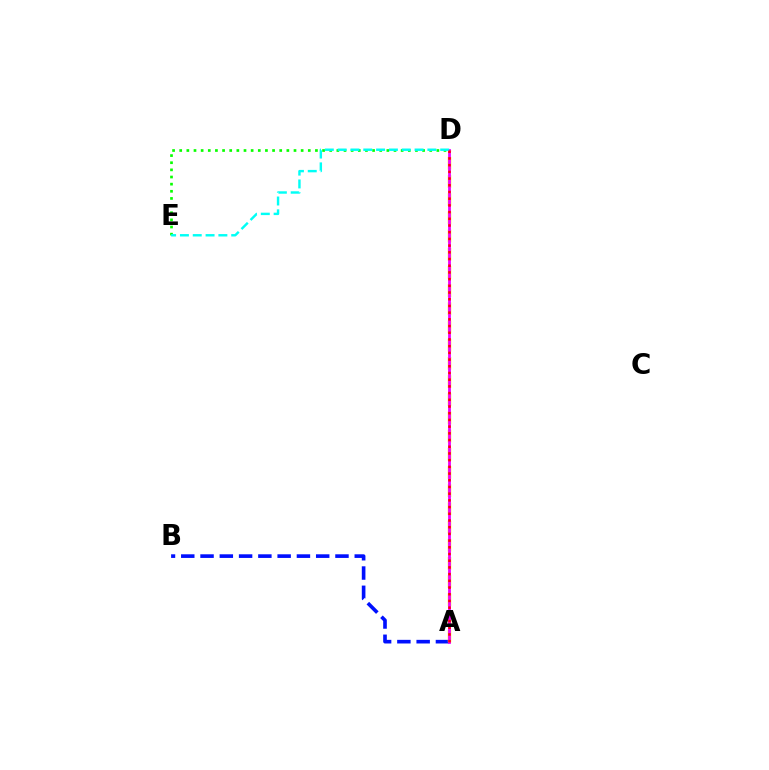{('A', 'B'): [{'color': '#0010ff', 'line_style': 'dashed', 'thickness': 2.62}], ('D', 'E'): [{'color': '#08ff00', 'line_style': 'dotted', 'thickness': 1.94}, {'color': '#00fff6', 'line_style': 'dashed', 'thickness': 1.74}], ('A', 'D'): [{'color': '#fcf500', 'line_style': 'dashed', 'thickness': 2.47}, {'color': '#ee00ff', 'line_style': 'solid', 'thickness': 2.01}, {'color': '#ff0000', 'line_style': 'dotted', 'thickness': 1.82}]}